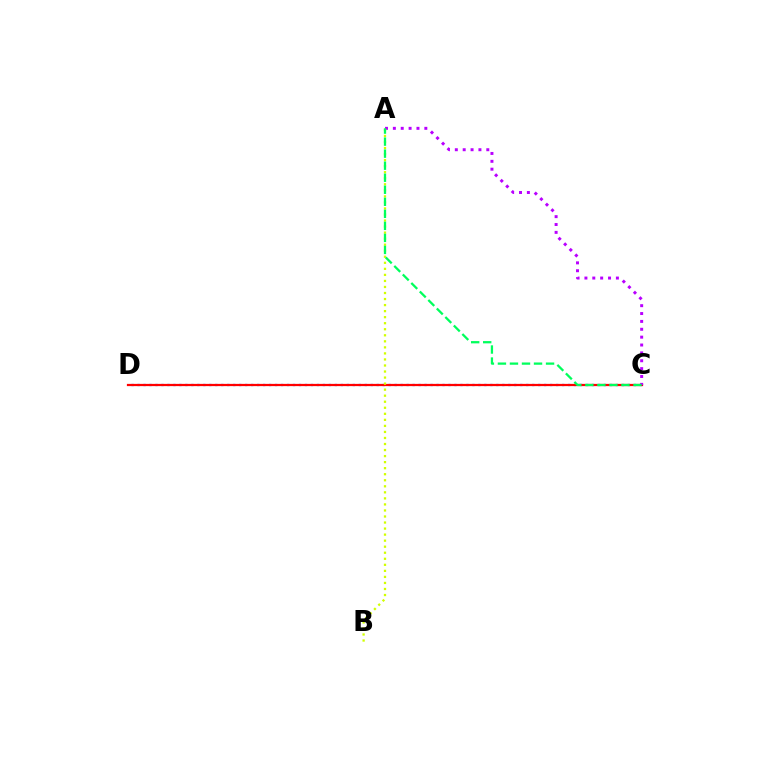{('C', 'D'): [{'color': '#0074ff', 'line_style': 'dotted', 'thickness': 1.62}, {'color': '#ff0000', 'line_style': 'solid', 'thickness': 1.61}], ('A', 'C'): [{'color': '#b900ff', 'line_style': 'dotted', 'thickness': 2.14}, {'color': '#00ff5c', 'line_style': 'dashed', 'thickness': 1.63}], ('A', 'B'): [{'color': '#d1ff00', 'line_style': 'dotted', 'thickness': 1.64}]}